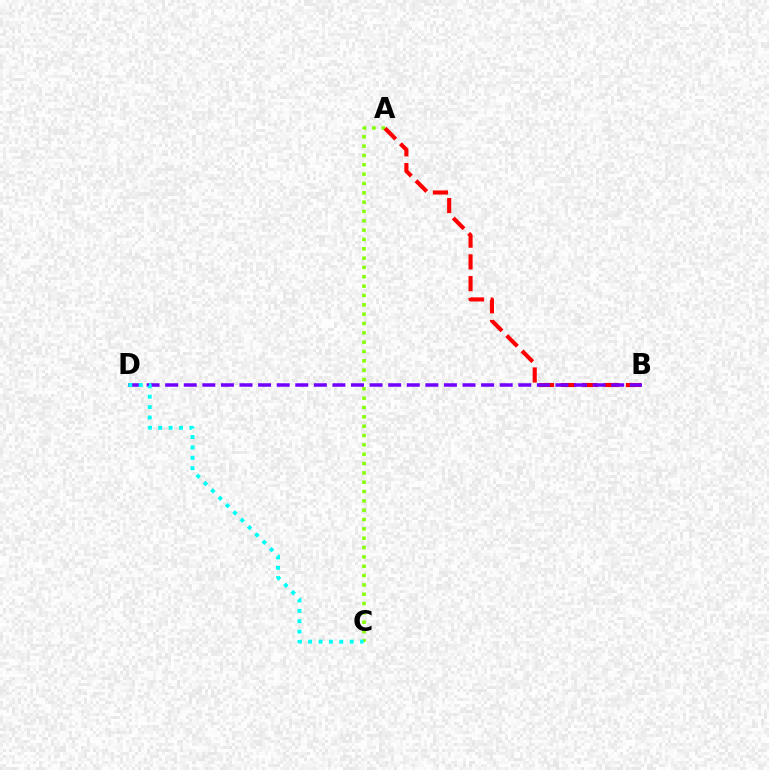{('A', 'C'): [{'color': '#84ff00', 'line_style': 'dotted', 'thickness': 2.54}], ('A', 'B'): [{'color': '#ff0000', 'line_style': 'dashed', 'thickness': 2.95}], ('B', 'D'): [{'color': '#7200ff', 'line_style': 'dashed', 'thickness': 2.52}], ('C', 'D'): [{'color': '#00fff6', 'line_style': 'dotted', 'thickness': 2.82}]}